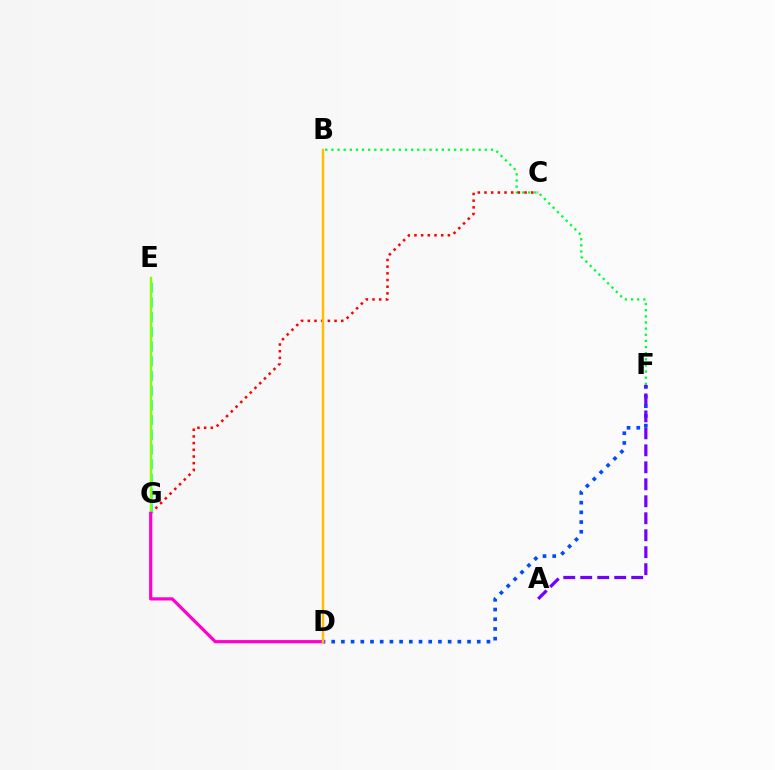{('B', 'F'): [{'color': '#00ff39', 'line_style': 'dotted', 'thickness': 1.67}], ('C', 'G'): [{'color': '#ff0000', 'line_style': 'dotted', 'thickness': 1.82}], ('D', 'F'): [{'color': '#004bff', 'line_style': 'dotted', 'thickness': 2.64}], ('E', 'G'): [{'color': '#00fff6', 'line_style': 'dashed', 'thickness': 2.0}, {'color': '#84ff00', 'line_style': 'solid', 'thickness': 1.73}], ('D', 'G'): [{'color': '#ff00cf', 'line_style': 'solid', 'thickness': 2.3}], ('A', 'F'): [{'color': '#7200ff', 'line_style': 'dashed', 'thickness': 2.31}], ('B', 'D'): [{'color': '#ffbd00', 'line_style': 'solid', 'thickness': 1.74}]}